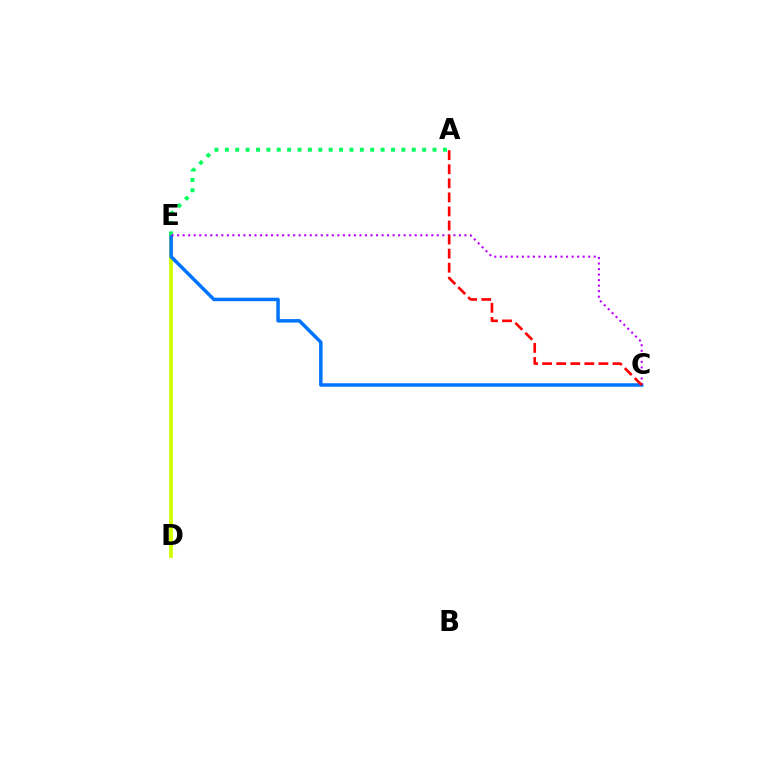{('D', 'E'): [{'color': '#d1ff00', 'line_style': 'solid', 'thickness': 2.75}], ('C', 'E'): [{'color': '#0074ff', 'line_style': 'solid', 'thickness': 2.51}, {'color': '#b900ff', 'line_style': 'dotted', 'thickness': 1.5}], ('A', 'E'): [{'color': '#00ff5c', 'line_style': 'dotted', 'thickness': 2.82}], ('A', 'C'): [{'color': '#ff0000', 'line_style': 'dashed', 'thickness': 1.91}]}